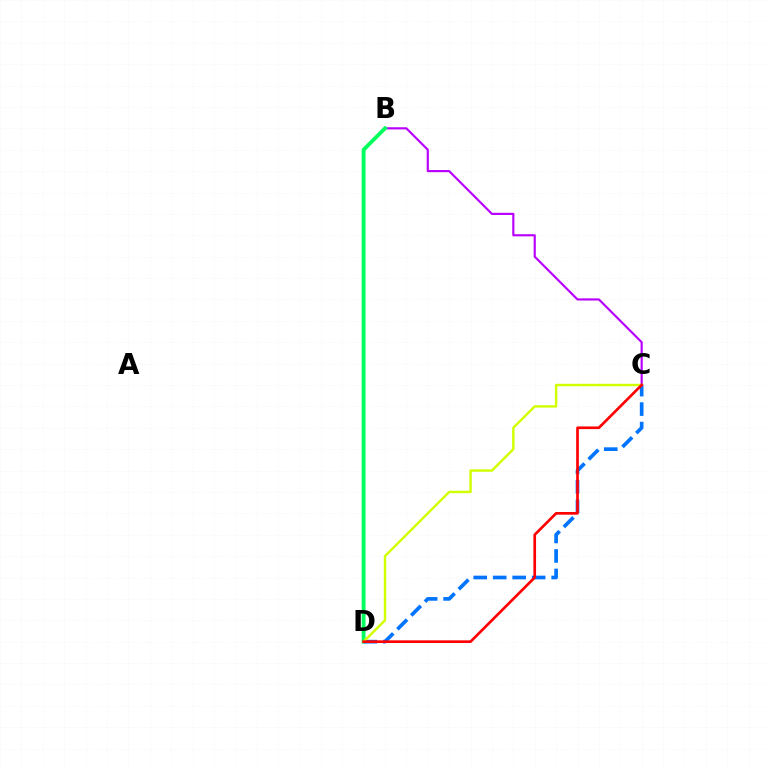{('B', 'C'): [{'color': '#b900ff', 'line_style': 'solid', 'thickness': 1.57}], ('B', 'D'): [{'color': '#00ff5c', 'line_style': 'solid', 'thickness': 2.75}], ('C', 'D'): [{'color': '#0074ff', 'line_style': 'dashed', 'thickness': 2.65}, {'color': '#d1ff00', 'line_style': 'solid', 'thickness': 1.74}, {'color': '#ff0000', 'line_style': 'solid', 'thickness': 1.92}]}